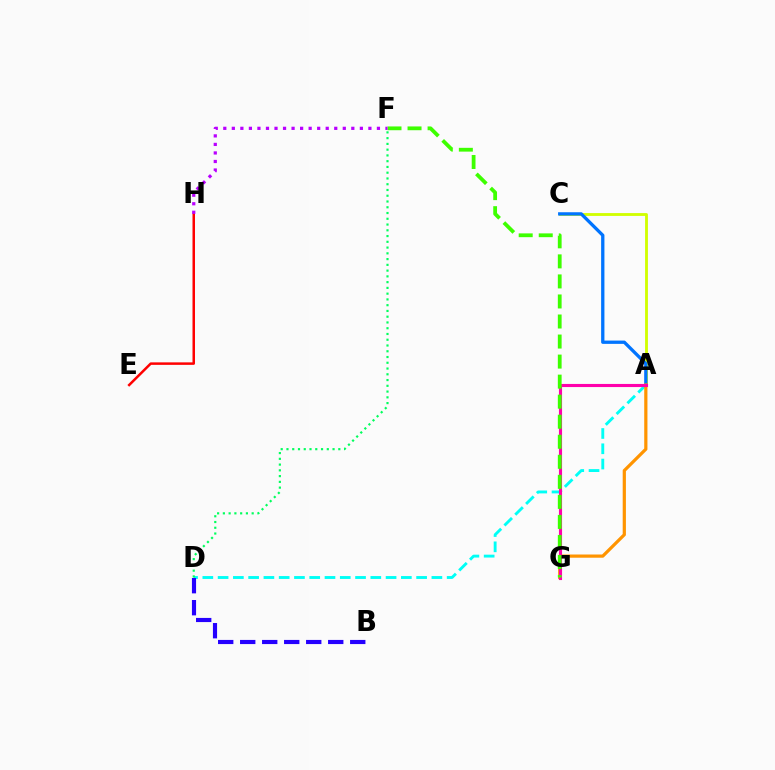{('A', 'C'): [{'color': '#d1ff00', 'line_style': 'solid', 'thickness': 2.05}, {'color': '#0074ff', 'line_style': 'solid', 'thickness': 2.38}], ('A', 'D'): [{'color': '#00fff6', 'line_style': 'dashed', 'thickness': 2.07}], ('A', 'G'): [{'color': '#ff9400', 'line_style': 'solid', 'thickness': 2.31}, {'color': '#ff00ac', 'line_style': 'solid', 'thickness': 2.24}], ('D', 'F'): [{'color': '#00ff5c', 'line_style': 'dotted', 'thickness': 1.56}], ('B', 'D'): [{'color': '#2500ff', 'line_style': 'dashed', 'thickness': 2.99}], ('E', 'H'): [{'color': '#ff0000', 'line_style': 'solid', 'thickness': 1.8}], ('F', 'G'): [{'color': '#3dff00', 'line_style': 'dashed', 'thickness': 2.72}], ('F', 'H'): [{'color': '#b900ff', 'line_style': 'dotted', 'thickness': 2.32}]}